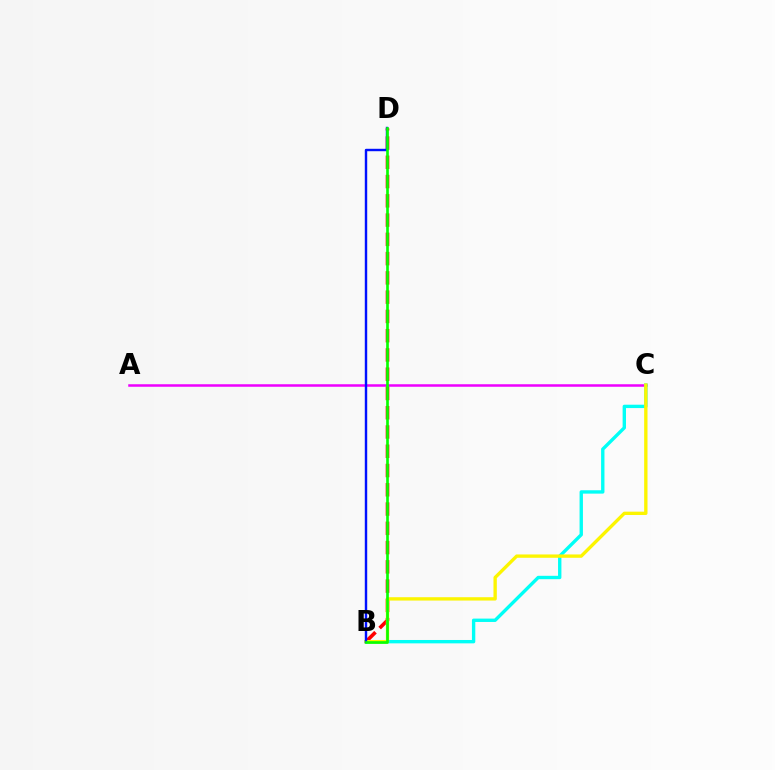{('A', 'C'): [{'color': '#ee00ff', 'line_style': 'solid', 'thickness': 1.81}], ('B', 'D'): [{'color': '#ff0000', 'line_style': 'dashed', 'thickness': 2.62}, {'color': '#0010ff', 'line_style': 'solid', 'thickness': 1.74}, {'color': '#08ff00', 'line_style': 'solid', 'thickness': 1.92}], ('B', 'C'): [{'color': '#00fff6', 'line_style': 'solid', 'thickness': 2.42}, {'color': '#fcf500', 'line_style': 'solid', 'thickness': 2.4}]}